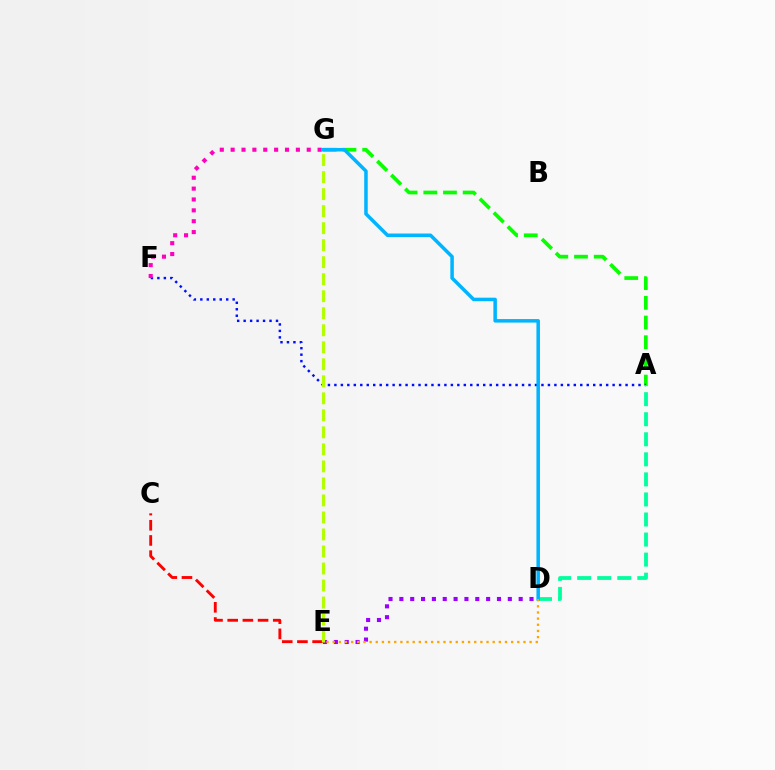{('A', 'G'): [{'color': '#08ff00', 'line_style': 'dashed', 'thickness': 2.67}], ('A', 'F'): [{'color': '#0010ff', 'line_style': 'dotted', 'thickness': 1.76}], ('A', 'D'): [{'color': '#00ff9d', 'line_style': 'dashed', 'thickness': 2.72}], ('D', 'E'): [{'color': '#9b00ff', 'line_style': 'dotted', 'thickness': 2.95}, {'color': '#ffa500', 'line_style': 'dotted', 'thickness': 1.67}], ('F', 'G'): [{'color': '#ff00bd', 'line_style': 'dotted', 'thickness': 2.95}], ('C', 'E'): [{'color': '#ff0000', 'line_style': 'dashed', 'thickness': 2.06}], ('E', 'G'): [{'color': '#b3ff00', 'line_style': 'dashed', 'thickness': 2.31}], ('D', 'G'): [{'color': '#00b5ff', 'line_style': 'solid', 'thickness': 2.53}]}